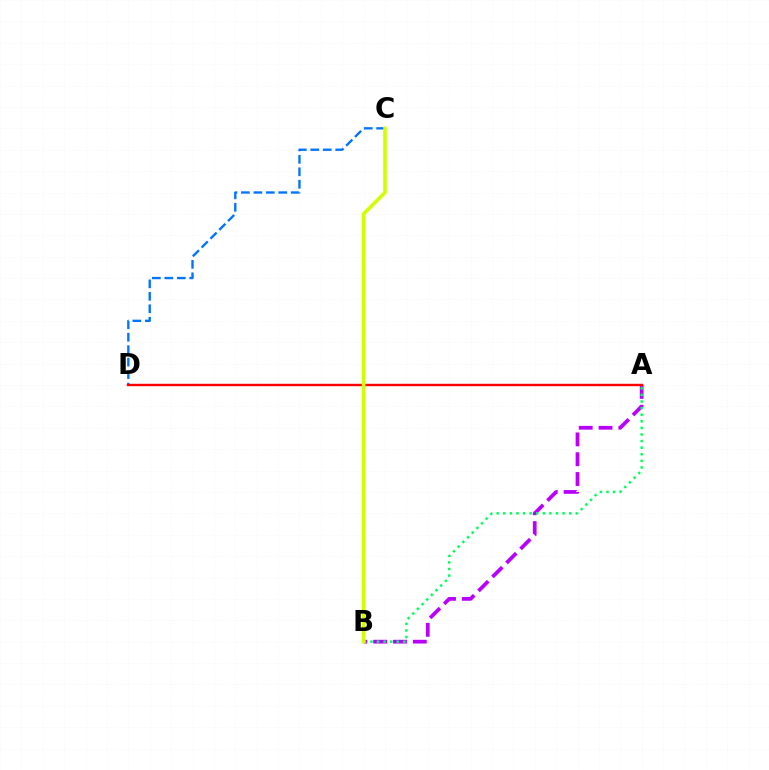{('A', 'B'): [{'color': '#b900ff', 'line_style': 'dashed', 'thickness': 2.69}, {'color': '#00ff5c', 'line_style': 'dotted', 'thickness': 1.79}], ('C', 'D'): [{'color': '#0074ff', 'line_style': 'dashed', 'thickness': 1.69}], ('A', 'D'): [{'color': '#ff0000', 'line_style': 'solid', 'thickness': 1.75}], ('B', 'C'): [{'color': '#d1ff00', 'line_style': 'solid', 'thickness': 2.59}]}